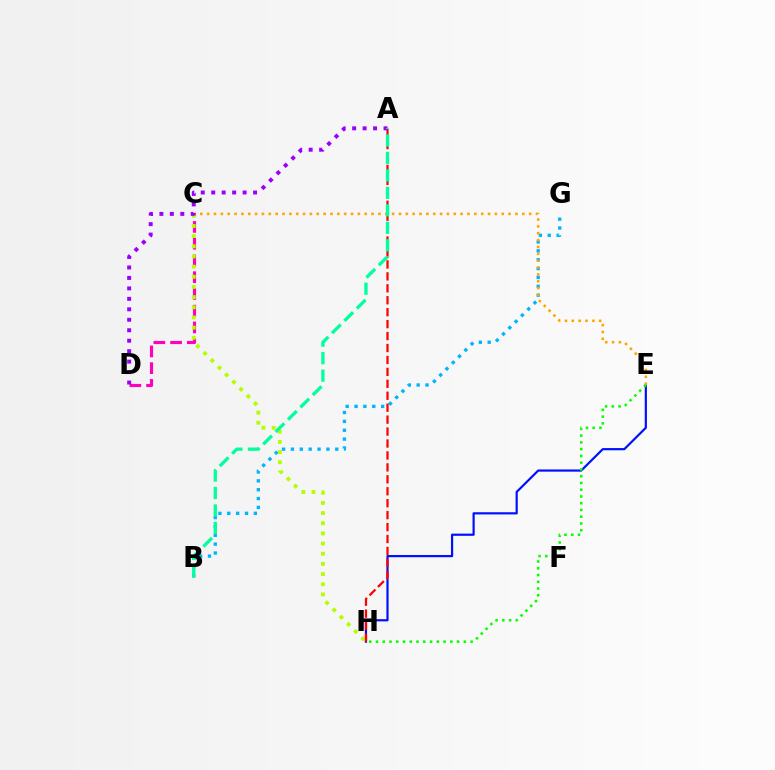{('B', 'G'): [{'color': '#00b5ff', 'line_style': 'dotted', 'thickness': 2.41}], ('C', 'D'): [{'color': '#ff00bd', 'line_style': 'dashed', 'thickness': 2.28}], ('E', 'H'): [{'color': '#0010ff', 'line_style': 'solid', 'thickness': 1.58}, {'color': '#08ff00', 'line_style': 'dotted', 'thickness': 1.84}], ('C', 'E'): [{'color': '#ffa500', 'line_style': 'dotted', 'thickness': 1.86}], ('C', 'H'): [{'color': '#b3ff00', 'line_style': 'dotted', 'thickness': 2.76}], ('A', 'H'): [{'color': '#ff0000', 'line_style': 'dashed', 'thickness': 1.62}], ('A', 'D'): [{'color': '#9b00ff', 'line_style': 'dotted', 'thickness': 2.84}], ('A', 'B'): [{'color': '#00ff9d', 'line_style': 'dashed', 'thickness': 2.37}]}